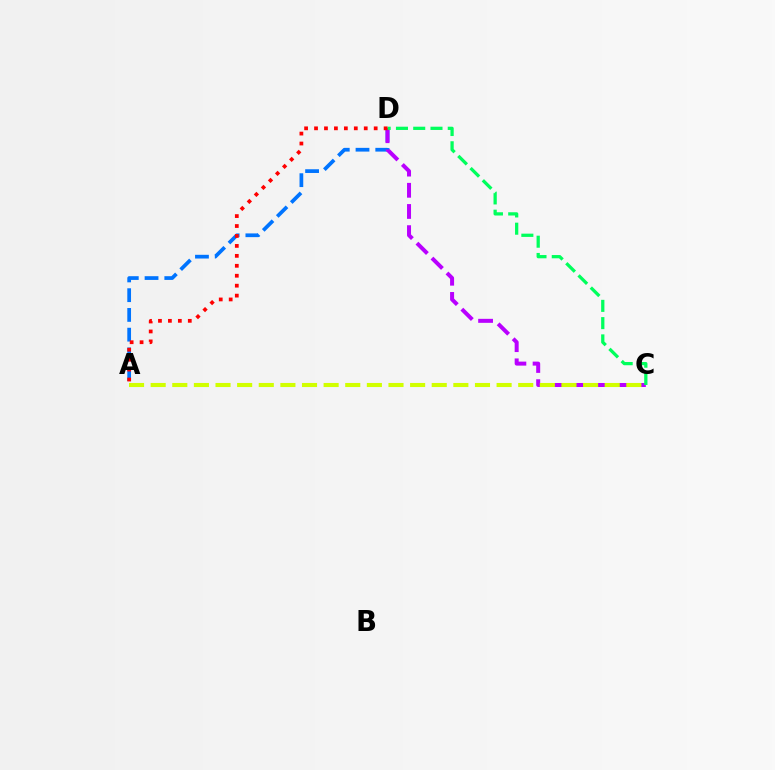{('A', 'D'): [{'color': '#0074ff', 'line_style': 'dashed', 'thickness': 2.68}, {'color': '#ff0000', 'line_style': 'dotted', 'thickness': 2.7}], ('C', 'D'): [{'color': '#b900ff', 'line_style': 'dashed', 'thickness': 2.88}, {'color': '#00ff5c', 'line_style': 'dashed', 'thickness': 2.35}], ('A', 'C'): [{'color': '#d1ff00', 'line_style': 'dashed', 'thickness': 2.94}]}